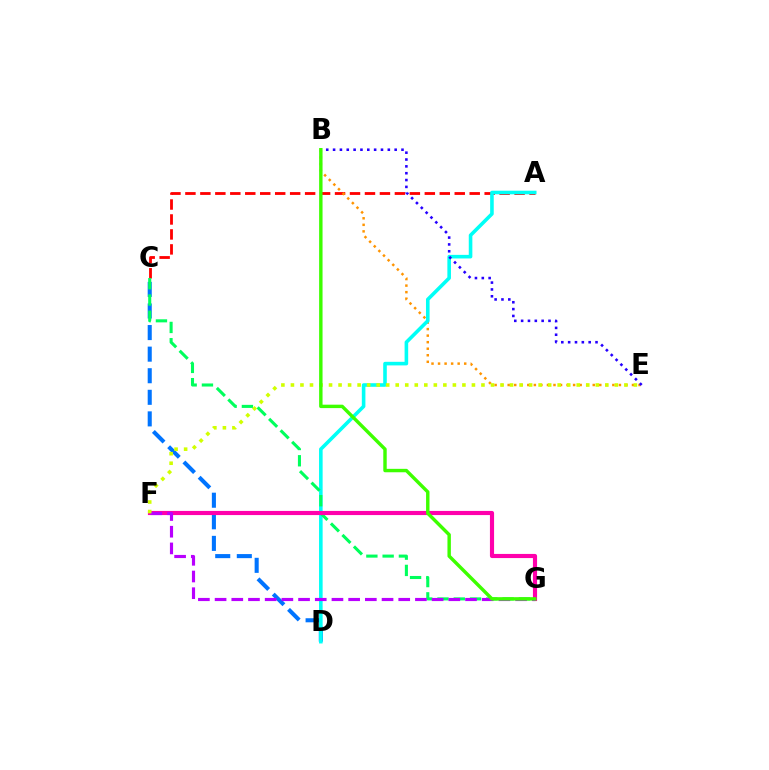{('A', 'C'): [{'color': '#ff0000', 'line_style': 'dashed', 'thickness': 2.03}], ('C', 'D'): [{'color': '#0074ff', 'line_style': 'dashed', 'thickness': 2.93}], ('B', 'E'): [{'color': '#ff9400', 'line_style': 'dotted', 'thickness': 1.78}, {'color': '#2500ff', 'line_style': 'dotted', 'thickness': 1.86}], ('A', 'D'): [{'color': '#00fff6', 'line_style': 'solid', 'thickness': 2.58}], ('C', 'G'): [{'color': '#00ff5c', 'line_style': 'dashed', 'thickness': 2.21}], ('F', 'G'): [{'color': '#ff00ac', 'line_style': 'solid', 'thickness': 2.98}, {'color': '#b900ff', 'line_style': 'dashed', 'thickness': 2.27}], ('E', 'F'): [{'color': '#d1ff00', 'line_style': 'dotted', 'thickness': 2.59}], ('B', 'G'): [{'color': '#3dff00', 'line_style': 'solid', 'thickness': 2.46}]}